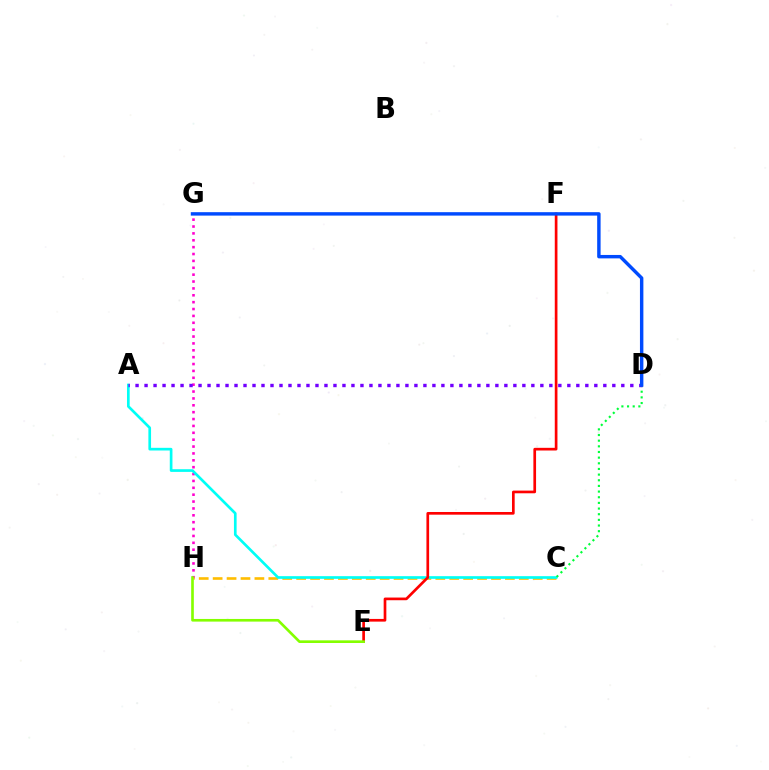{('G', 'H'): [{'color': '#ff00cf', 'line_style': 'dotted', 'thickness': 1.87}], ('C', 'H'): [{'color': '#ffbd00', 'line_style': 'dashed', 'thickness': 1.89}], ('A', 'C'): [{'color': '#00fff6', 'line_style': 'solid', 'thickness': 1.93}], ('C', 'D'): [{'color': '#00ff39', 'line_style': 'dotted', 'thickness': 1.54}], ('A', 'D'): [{'color': '#7200ff', 'line_style': 'dotted', 'thickness': 2.44}], ('E', 'F'): [{'color': '#ff0000', 'line_style': 'solid', 'thickness': 1.93}], ('E', 'H'): [{'color': '#84ff00', 'line_style': 'solid', 'thickness': 1.91}], ('D', 'G'): [{'color': '#004bff', 'line_style': 'solid', 'thickness': 2.47}]}